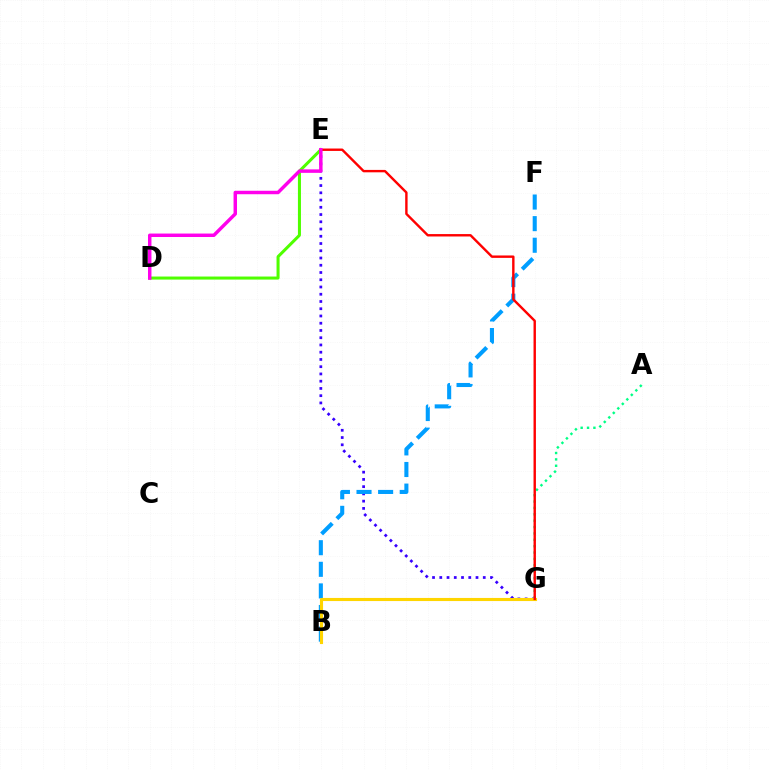{('D', 'E'): [{'color': '#4fff00', 'line_style': 'solid', 'thickness': 2.18}, {'color': '#ff00ed', 'line_style': 'solid', 'thickness': 2.49}], ('E', 'G'): [{'color': '#3700ff', 'line_style': 'dotted', 'thickness': 1.97}, {'color': '#ff0000', 'line_style': 'solid', 'thickness': 1.73}], ('B', 'F'): [{'color': '#009eff', 'line_style': 'dashed', 'thickness': 2.94}], ('A', 'G'): [{'color': '#00ff86', 'line_style': 'dotted', 'thickness': 1.73}], ('B', 'G'): [{'color': '#ffd500', 'line_style': 'solid', 'thickness': 2.24}]}